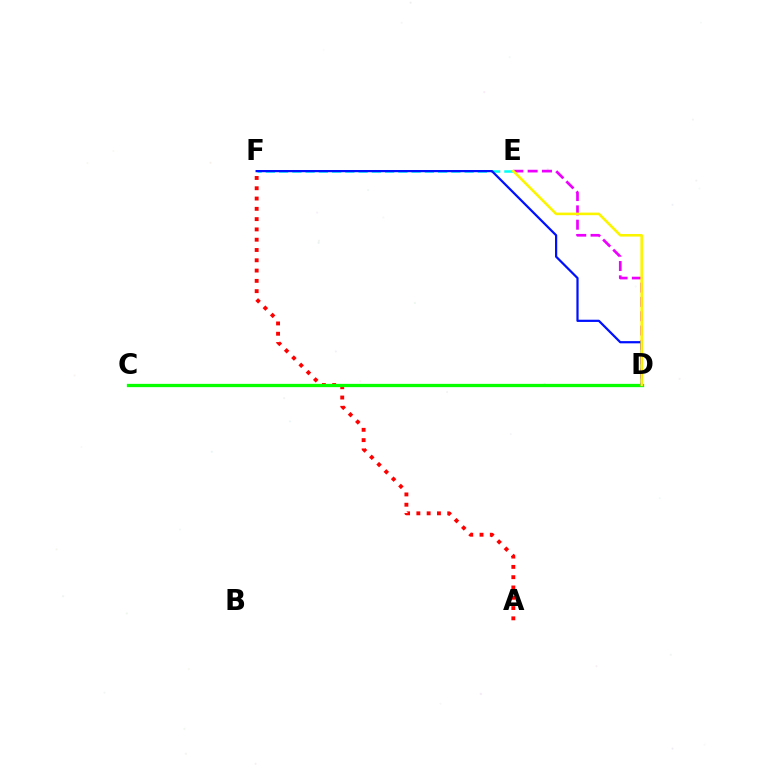{('A', 'F'): [{'color': '#ff0000', 'line_style': 'dotted', 'thickness': 2.8}], ('E', 'F'): [{'color': '#00fff6', 'line_style': 'dashed', 'thickness': 1.8}], ('D', 'E'): [{'color': '#ee00ff', 'line_style': 'dashed', 'thickness': 1.95}, {'color': '#fcf500', 'line_style': 'solid', 'thickness': 1.86}], ('C', 'D'): [{'color': '#08ff00', 'line_style': 'solid', 'thickness': 2.37}], ('D', 'F'): [{'color': '#0010ff', 'line_style': 'solid', 'thickness': 1.6}]}